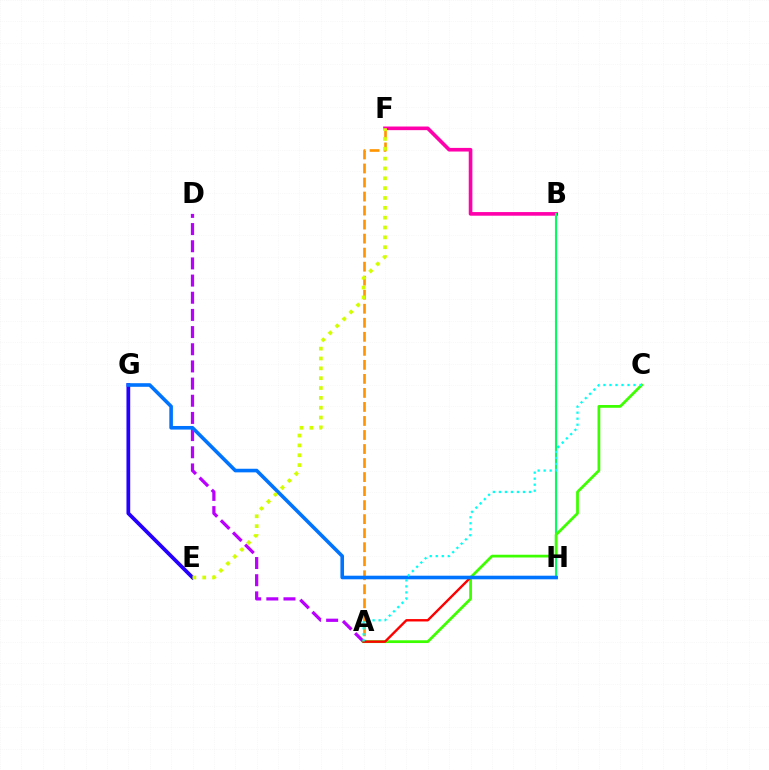{('B', 'F'): [{'color': '#ff00ac', 'line_style': 'solid', 'thickness': 2.62}], ('B', 'H'): [{'color': '#00ff5c', 'line_style': 'solid', 'thickness': 1.53}], ('A', 'D'): [{'color': '#b900ff', 'line_style': 'dashed', 'thickness': 2.33}], ('A', 'F'): [{'color': '#ff9400', 'line_style': 'dashed', 'thickness': 1.91}], ('A', 'C'): [{'color': '#3dff00', 'line_style': 'solid', 'thickness': 1.98}, {'color': '#00fff6', 'line_style': 'dotted', 'thickness': 1.63}], ('A', 'H'): [{'color': '#ff0000', 'line_style': 'solid', 'thickness': 1.72}], ('E', 'G'): [{'color': '#2500ff', 'line_style': 'solid', 'thickness': 2.7}], ('G', 'H'): [{'color': '#0074ff', 'line_style': 'solid', 'thickness': 2.59}], ('E', 'F'): [{'color': '#d1ff00', 'line_style': 'dotted', 'thickness': 2.68}]}